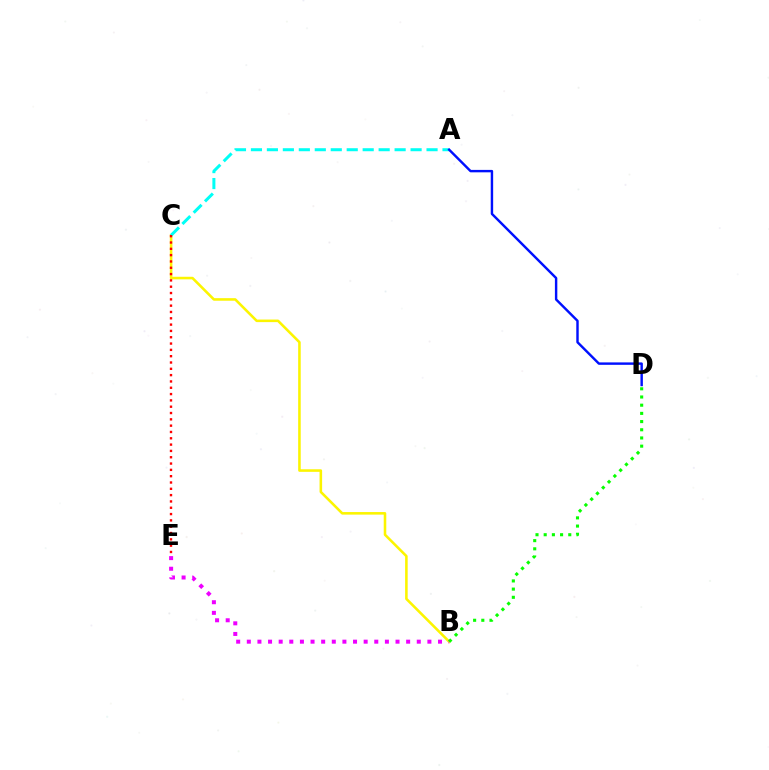{('B', 'C'): [{'color': '#fcf500', 'line_style': 'solid', 'thickness': 1.85}], ('A', 'C'): [{'color': '#00fff6', 'line_style': 'dashed', 'thickness': 2.17}], ('B', 'E'): [{'color': '#ee00ff', 'line_style': 'dotted', 'thickness': 2.89}], ('C', 'E'): [{'color': '#ff0000', 'line_style': 'dotted', 'thickness': 1.72}], ('A', 'D'): [{'color': '#0010ff', 'line_style': 'solid', 'thickness': 1.75}], ('B', 'D'): [{'color': '#08ff00', 'line_style': 'dotted', 'thickness': 2.23}]}